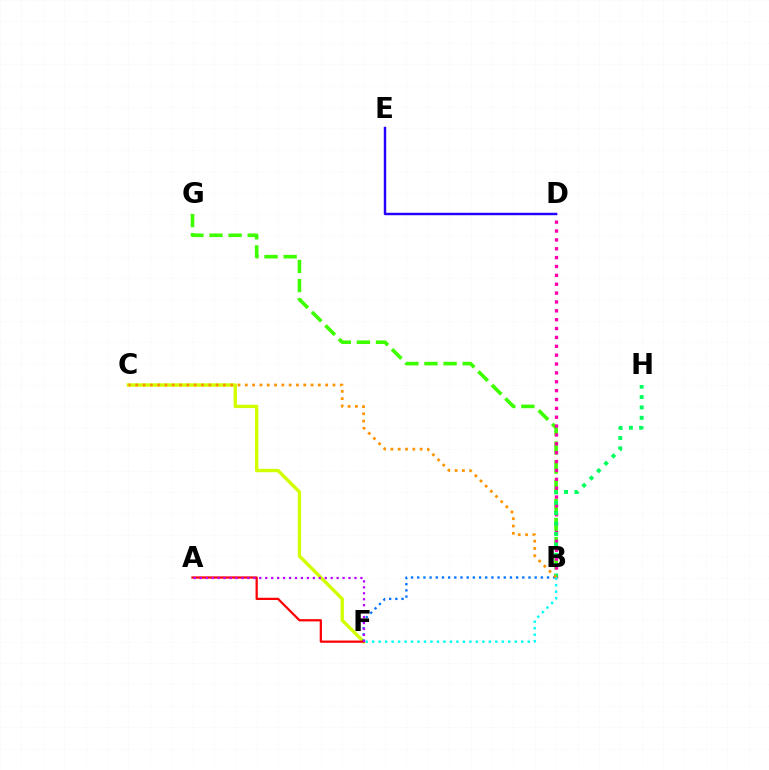{('C', 'F'): [{'color': '#d1ff00', 'line_style': 'solid', 'thickness': 2.43}], ('B', 'F'): [{'color': '#0074ff', 'line_style': 'dotted', 'thickness': 1.68}, {'color': '#00fff6', 'line_style': 'dotted', 'thickness': 1.76}], ('B', 'G'): [{'color': '#3dff00', 'line_style': 'dashed', 'thickness': 2.6}], ('B', 'D'): [{'color': '#ff00ac', 'line_style': 'dotted', 'thickness': 2.41}], ('B', 'H'): [{'color': '#00ff5c', 'line_style': 'dotted', 'thickness': 2.82}], ('A', 'F'): [{'color': '#ff0000', 'line_style': 'solid', 'thickness': 1.62}, {'color': '#b900ff', 'line_style': 'dotted', 'thickness': 1.62}], ('B', 'C'): [{'color': '#ff9400', 'line_style': 'dotted', 'thickness': 1.98}], ('D', 'E'): [{'color': '#2500ff', 'line_style': 'solid', 'thickness': 1.76}]}